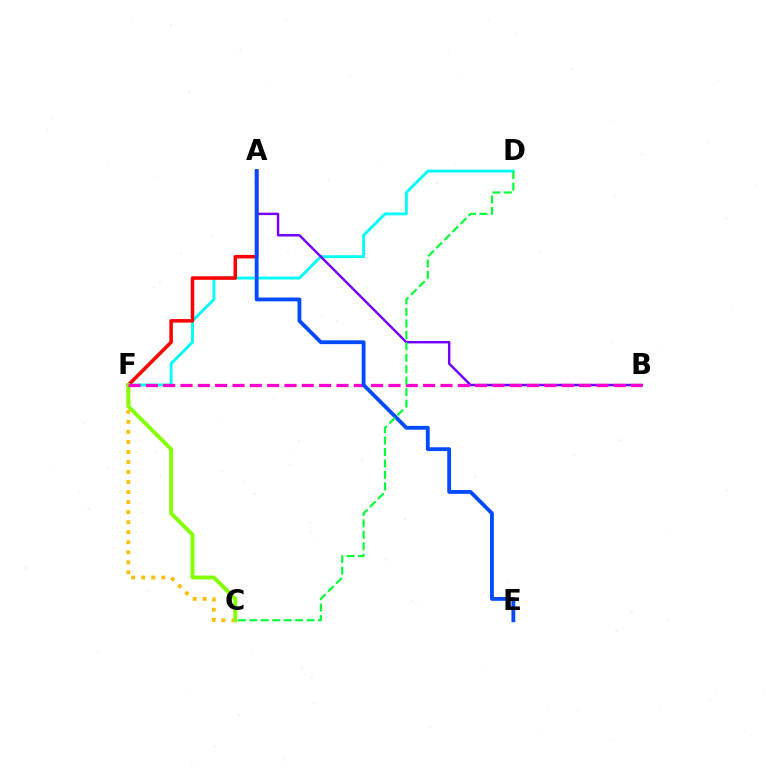{('D', 'F'): [{'color': '#00fff6', 'line_style': 'solid', 'thickness': 2.07}], ('A', 'F'): [{'color': '#ff0000', 'line_style': 'solid', 'thickness': 2.54}], ('A', 'B'): [{'color': '#7200ff', 'line_style': 'solid', 'thickness': 1.75}], ('C', 'F'): [{'color': '#ffbd00', 'line_style': 'dotted', 'thickness': 2.73}, {'color': '#84ff00', 'line_style': 'solid', 'thickness': 2.8}], ('B', 'F'): [{'color': '#ff00cf', 'line_style': 'dashed', 'thickness': 2.35}], ('A', 'E'): [{'color': '#004bff', 'line_style': 'solid', 'thickness': 2.74}], ('C', 'D'): [{'color': '#00ff39', 'line_style': 'dashed', 'thickness': 1.56}]}